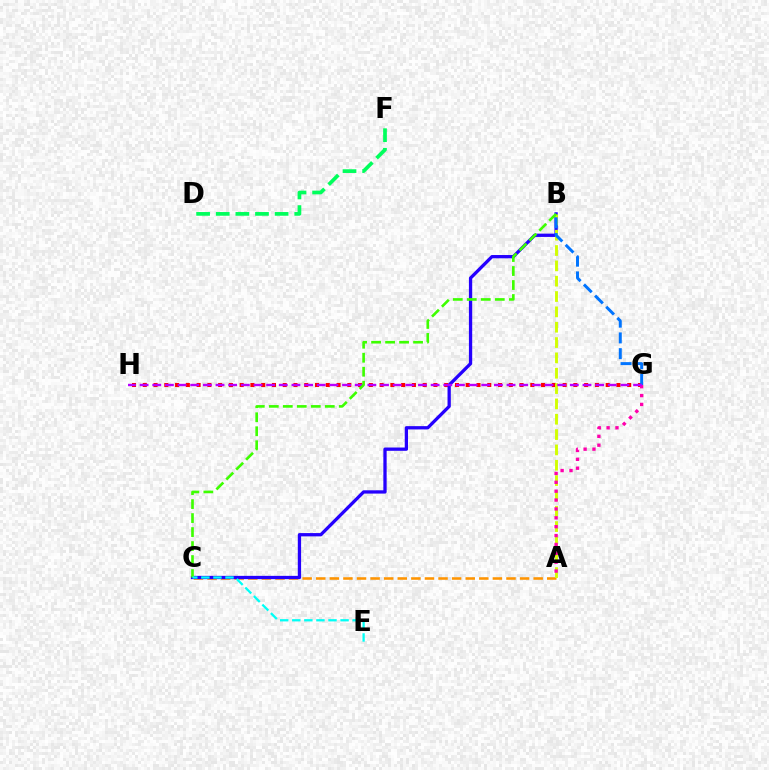{('A', 'C'): [{'color': '#ff9400', 'line_style': 'dashed', 'thickness': 1.85}], ('G', 'H'): [{'color': '#ff0000', 'line_style': 'dotted', 'thickness': 2.92}, {'color': '#b900ff', 'line_style': 'dashed', 'thickness': 1.72}], ('B', 'C'): [{'color': '#2500ff', 'line_style': 'solid', 'thickness': 2.37}, {'color': '#3dff00', 'line_style': 'dashed', 'thickness': 1.9}], ('D', 'F'): [{'color': '#00ff5c', 'line_style': 'dashed', 'thickness': 2.67}], ('A', 'B'): [{'color': '#d1ff00', 'line_style': 'dashed', 'thickness': 2.08}], ('A', 'G'): [{'color': '#ff00ac', 'line_style': 'dotted', 'thickness': 2.41}], ('B', 'G'): [{'color': '#0074ff', 'line_style': 'dashed', 'thickness': 2.14}], ('C', 'E'): [{'color': '#00fff6', 'line_style': 'dashed', 'thickness': 1.64}]}